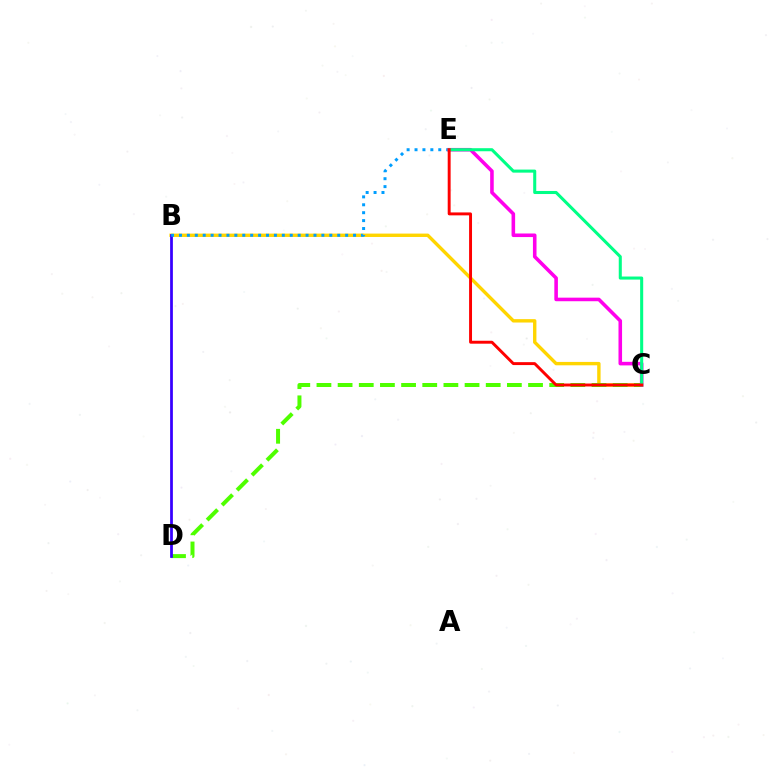{('B', 'C'): [{'color': '#ffd500', 'line_style': 'solid', 'thickness': 2.44}], ('C', 'D'): [{'color': '#4fff00', 'line_style': 'dashed', 'thickness': 2.87}], ('B', 'D'): [{'color': '#3700ff', 'line_style': 'solid', 'thickness': 1.98}], ('B', 'E'): [{'color': '#009eff', 'line_style': 'dotted', 'thickness': 2.15}], ('C', 'E'): [{'color': '#ff00ed', 'line_style': 'solid', 'thickness': 2.57}, {'color': '#00ff86', 'line_style': 'solid', 'thickness': 2.2}, {'color': '#ff0000', 'line_style': 'solid', 'thickness': 2.11}]}